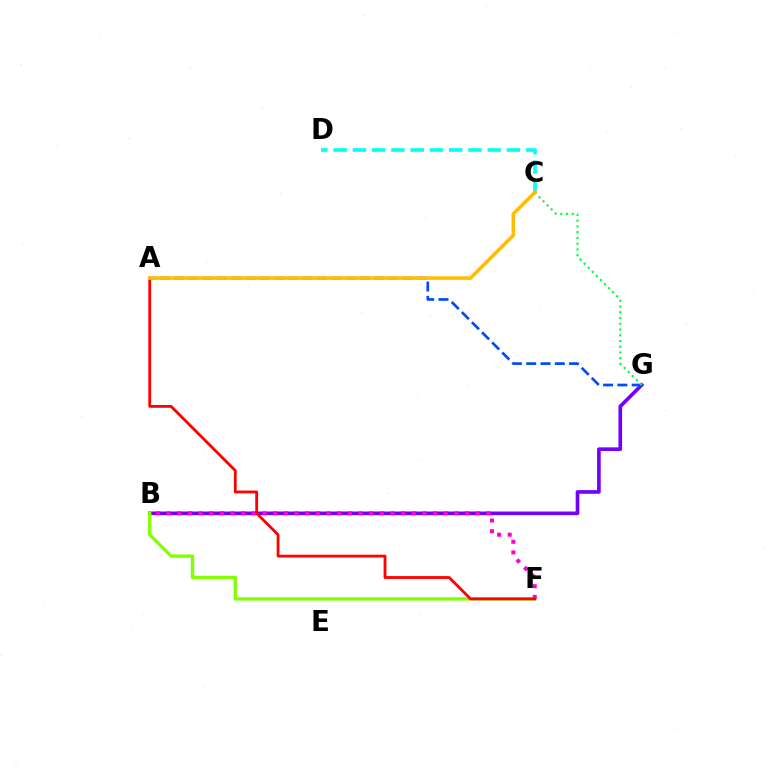{('B', 'G'): [{'color': '#7200ff', 'line_style': 'solid', 'thickness': 2.62}], ('B', 'F'): [{'color': '#84ff00', 'line_style': 'solid', 'thickness': 2.42}, {'color': '#ff00cf', 'line_style': 'dotted', 'thickness': 2.9}], ('A', 'F'): [{'color': '#ff0000', 'line_style': 'solid', 'thickness': 2.02}], ('A', 'G'): [{'color': '#004bff', 'line_style': 'dashed', 'thickness': 1.94}], ('C', 'G'): [{'color': '#00ff39', 'line_style': 'dotted', 'thickness': 1.56}], ('C', 'D'): [{'color': '#00fff6', 'line_style': 'dashed', 'thickness': 2.62}], ('A', 'C'): [{'color': '#ffbd00', 'line_style': 'solid', 'thickness': 2.56}]}